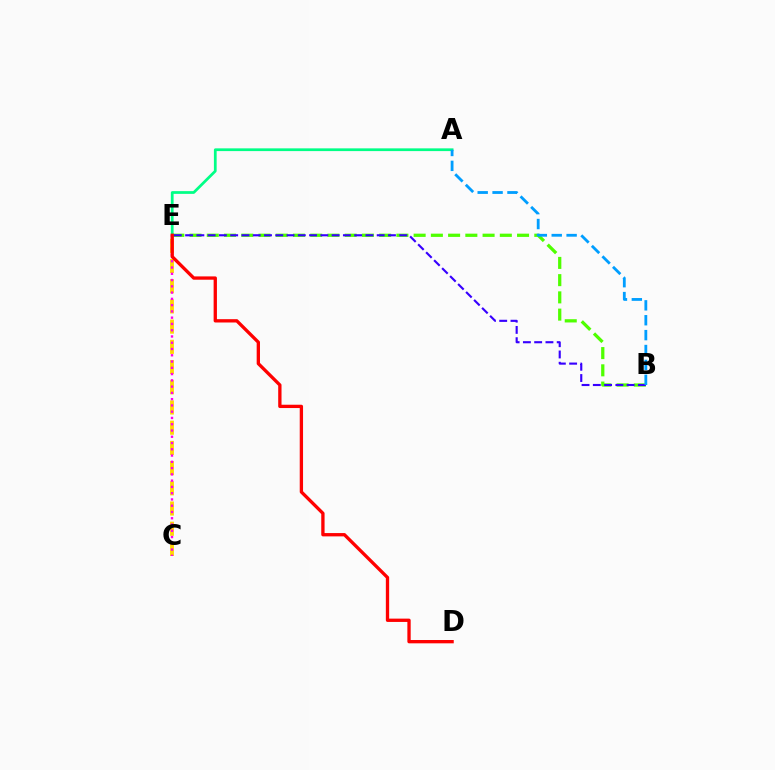{('B', 'E'): [{'color': '#4fff00', 'line_style': 'dashed', 'thickness': 2.34}, {'color': '#3700ff', 'line_style': 'dashed', 'thickness': 1.53}], ('A', 'E'): [{'color': '#00ff86', 'line_style': 'solid', 'thickness': 1.97}], ('C', 'E'): [{'color': '#ffd500', 'line_style': 'dashed', 'thickness': 2.75}, {'color': '#ff00ed', 'line_style': 'dotted', 'thickness': 1.7}], ('A', 'B'): [{'color': '#009eff', 'line_style': 'dashed', 'thickness': 2.02}], ('D', 'E'): [{'color': '#ff0000', 'line_style': 'solid', 'thickness': 2.39}]}